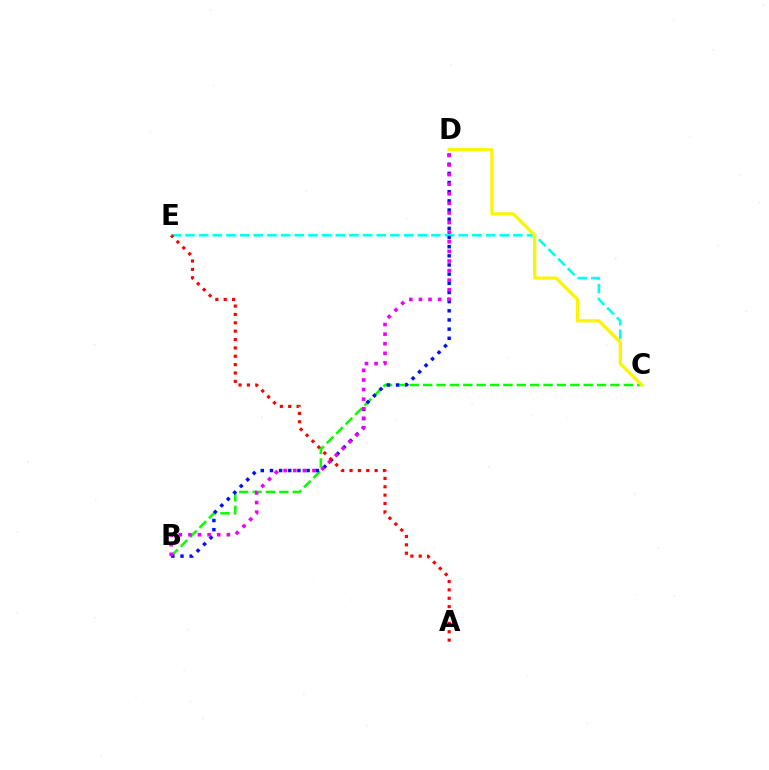{('B', 'C'): [{'color': '#08ff00', 'line_style': 'dashed', 'thickness': 1.82}], ('C', 'E'): [{'color': '#00fff6', 'line_style': 'dashed', 'thickness': 1.86}], ('C', 'D'): [{'color': '#fcf500', 'line_style': 'solid', 'thickness': 2.32}], ('B', 'D'): [{'color': '#0010ff', 'line_style': 'dotted', 'thickness': 2.49}, {'color': '#ee00ff', 'line_style': 'dotted', 'thickness': 2.61}], ('A', 'E'): [{'color': '#ff0000', 'line_style': 'dotted', 'thickness': 2.27}]}